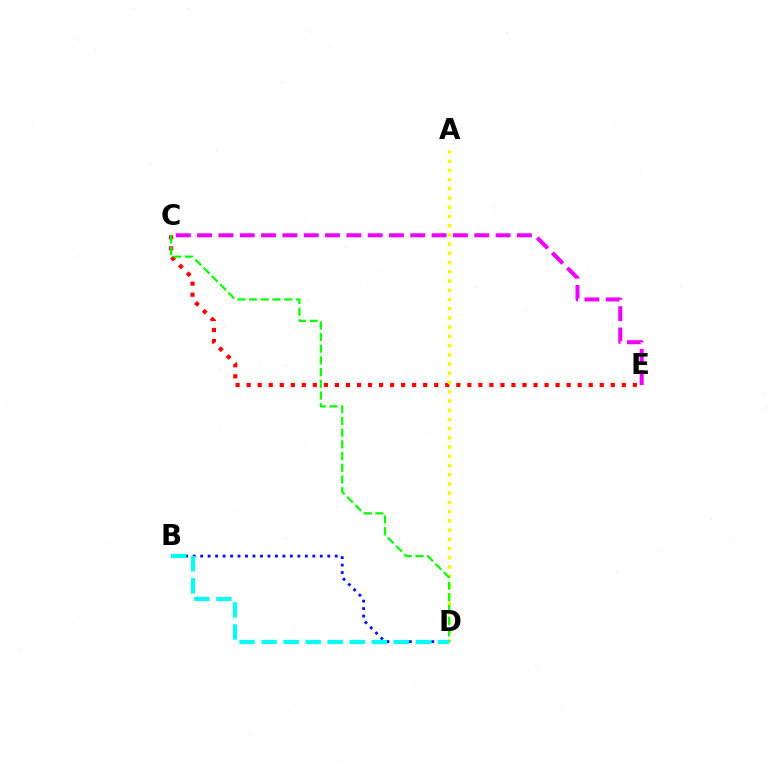{('C', 'E'): [{'color': '#ff0000', 'line_style': 'dotted', 'thickness': 3.0}, {'color': '#ee00ff', 'line_style': 'dashed', 'thickness': 2.9}], ('A', 'D'): [{'color': '#fcf500', 'line_style': 'dotted', 'thickness': 2.51}], ('B', 'D'): [{'color': '#0010ff', 'line_style': 'dotted', 'thickness': 2.03}, {'color': '#00fff6', 'line_style': 'dashed', 'thickness': 3.0}], ('C', 'D'): [{'color': '#08ff00', 'line_style': 'dashed', 'thickness': 1.59}]}